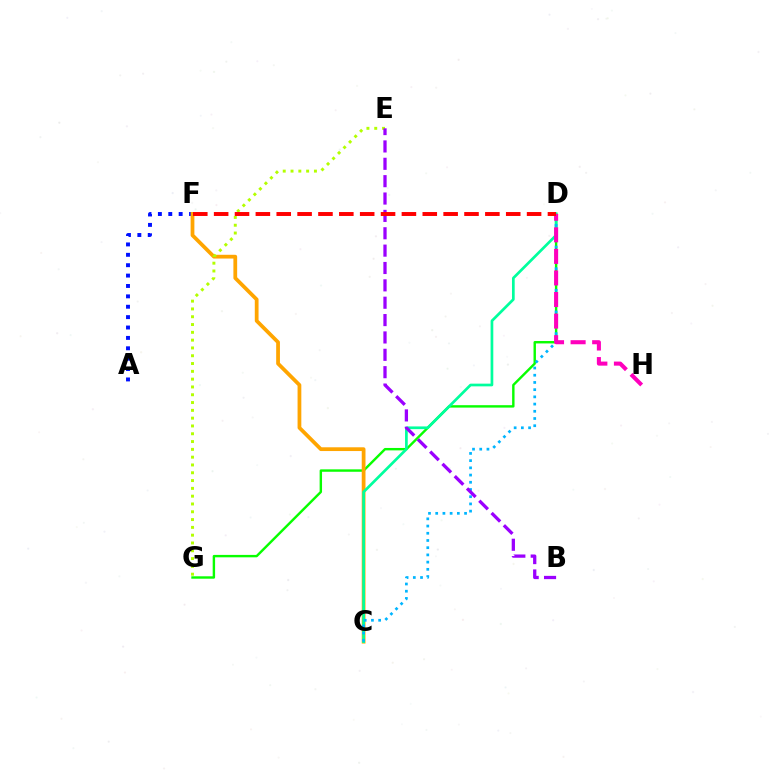{('A', 'F'): [{'color': '#0010ff', 'line_style': 'dotted', 'thickness': 2.82}], ('D', 'G'): [{'color': '#08ff00', 'line_style': 'solid', 'thickness': 1.74}], ('C', 'F'): [{'color': '#ffa500', 'line_style': 'solid', 'thickness': 2.71}], ('E', 'G'): [{'color': '#b3ff00', 'line_style': 'dotted', 'thickness': 2.12}], ('C', 'D'): [{'color': '#00ff9d', 'line_style': 'solid', 'thickness': 1.94}, {'color': '#00b5ff', 'line_style': 'dotted', 'thickness': 1.96}], ('B', 'E'): [{'color': '#9b00ff', 'line_style': 'dashed', 'thickness': 2.36}], ('D', 'H'): [{'color': '#ff00bd', 'line_style': 'dashed', 'thickness': 2.93}], ('D', 'F'): [{'color': '#ff0000', 'line_style': 'dashed', 'thickness': 2.83}]}